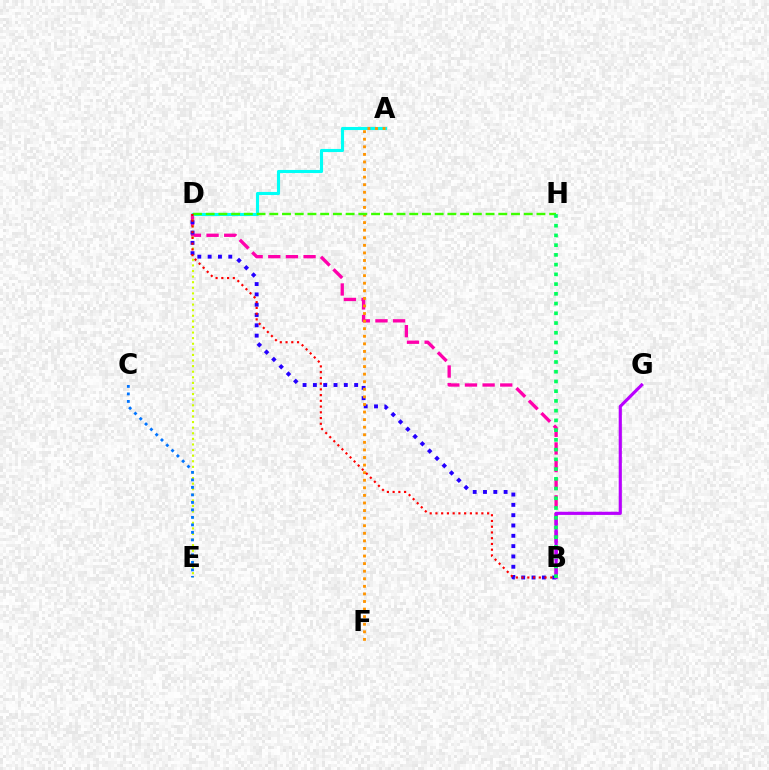{('B', 'D'): [{'color': '#ff00ac', 'line_style': 'dashed', 'thickness': 2.4}, {'color': '#2500ff', 'line_style': 'dotted', 'thickness': 2.8}, {'color': '#ff0000', 'line_style': 'dotted', 'thickness': 1.56}], ('D', 'E'): [{'color': '#d1ff00', 'line_style': 'dotted', 'thickness': 1.52}], ('A', 'D'): [{'color': '#00fff6', 'line_style': 'solid', 'thickness': 2.24}], ('C', 'E'): [{'color': '#0074ff', 'line_style': 'dotted', 'thickness': 2.04}], ('A', 'F'): [{'color': '#ff9400', 'line_style': 'dotted', 'thickness': 2.06}], ('D', 'H'): [{'color': '#3dff00', 'line_style': 'dashed', 'thickness': 1.73}], ('B', 'G'): [{'color': '#b900ff', 'line_style': 'solid', 'thickness': 2.27}], ('B', 'H'): [{'color': '#00ff5c', 'line_style': 'dotted', 'thickness': 2.65}]}